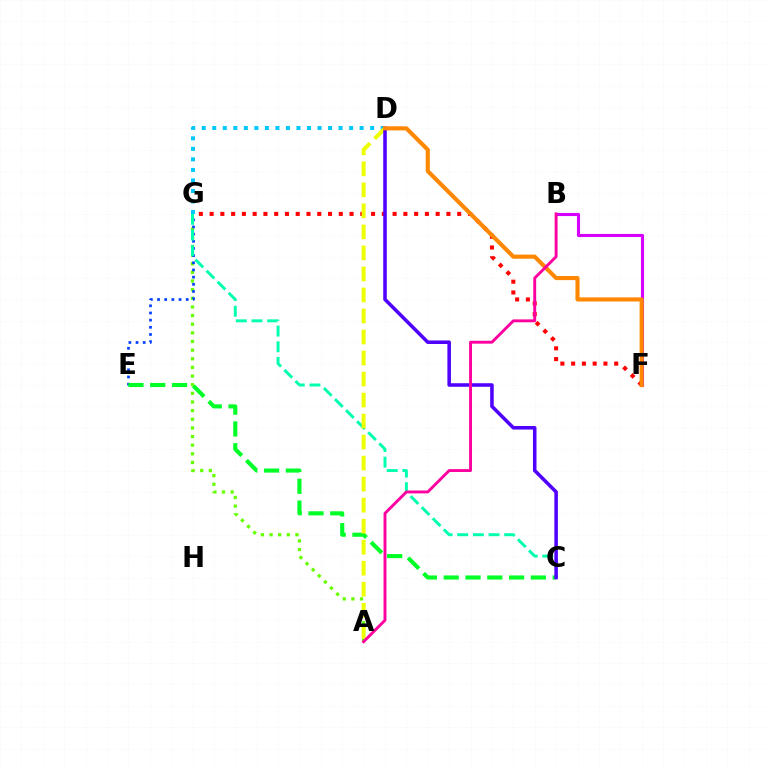{('A', 'G'): [{'color': '#66ff00', 'line_style': 'dotted', 'thickness': 2.35}], ('E', 'G'): [{'color': '#003fff', 'line_style': 'dotted', 'thickness': 1.95}], ('F', 'G'): [{'color': '#ff0000', 'line_style': 'dotted', 'thickness': 2.92}], ('C', 'E'): [{'color': '#00ff27', 'line_style': 'dashed', 'thickness': 2.96}], ('D', 'G'): [{'color': '#00c7ff', 'line_style': 'dotted', 'thickness': 2.86}], ('B', 'F'): [{'color': '#d600ff', 'line_style': 'solid', 'thickness': 2.23}], ('C', 'G'): [{'color': '#00ffaf', 'line_style': 'dashed', 'thickness': 2.13}], ('A', 'D'): [{'color': '#eeff00', 'line_style': 'dashed', 'thickness': 2.86}], ('C', 'D'): [{'color': '#4f00ff', 'line_style': 'solid', 'thickness': 2.55}], ('D', 'F'): [{'color': '#ff8800', 'line_style': 'solid', 'thickness': 2.97}], ('A', 'B'): [{'color': '#ff00a0', 'line_style': 'solid', 'thickness': 2.09}]}